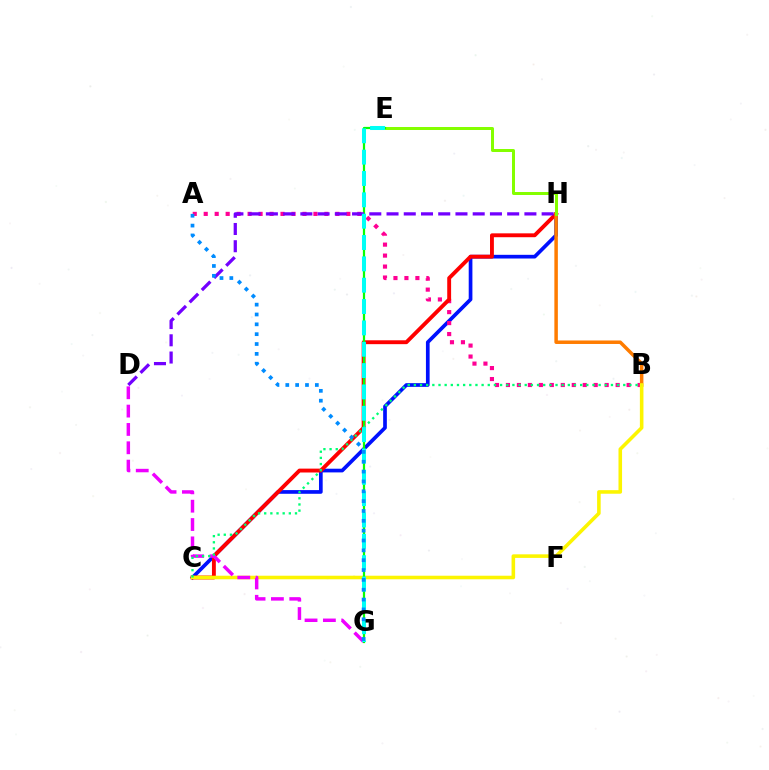{('C', 'H'): [{'color': '#0010ff', 'line_style': 'solid', 'thickness': 2.66}, {'color': '#ff0000', 'line_style': 'solid', 'thickness': 2.79}], ('A', 'B'): [{'color': '#ff0094', 'line_style': 'dotted', 'thickness': 2.98}], ('B', 'H'): [{'color': '#ff7c00', 'line_style': 'solid', 'thickness': 2.52}], ('E', 'H'): [{'color': '#84ff00', 'line_style': 'solid', 'thickness': 2.16}], ('B', 'C'): [{'color': '#fcf500', 'line_style': 'solid', 'thickness': 2.57}, {'color': '#00ff74', 'line_style': 'dotted', 'thickness': 1.67}], ('E', 'G'): [{'color': '#08ff00', 'line_style': 'solid', 'thickness': 1.6}, {'color': '#00fff6', 'line_style': 'dashed', 'thickness': 2.9}], ('D', 'G'): [{'color': '#ee00ff', 'line_style': 'dashed', 'thickness': 2.49}], ('D', 'H'): [{'color': '#7200ff', 'line_style': 'dashed', 'thickness': 2.34}], ('A', 'G'): [{'color': '#008cff', 'line_style': 'dotted', 'thickness': 2.68}]}